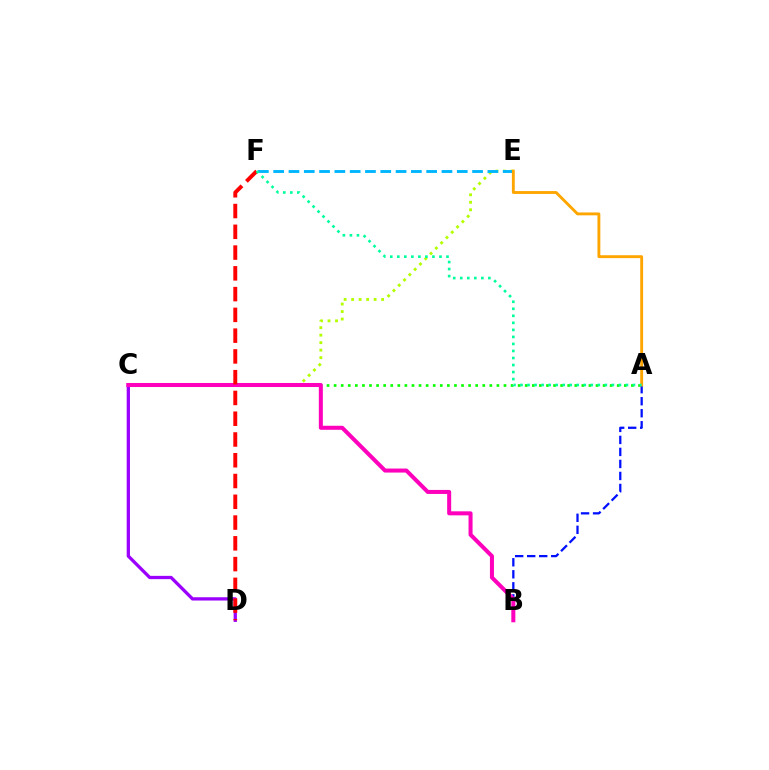{('C', 'E'): [{'color': '#b3ff00', 'line_style': 'dotted', 'thickness': 2.04}], ('A', 'C'): [{'color': '#08ff00', 'line_style': 'dotted', 'thickness': 1.92}], ('C', 'D'): [{'color': '#9b00ff', 'line_style': 'solid', 'thickness': 2.36}], ('A', 'B'): [{'color': '#0010ff', 'line_style': 'dashed', 'thickness': 1.63}], ('E', 'F'): [{'color': '#00b5ff', 'line_style': 'dashed', 'thickness': 2.08}], ('B', 'C'): [{'color': '#ff00bd', 'line_style': 'solid', 'thickness': 2.9}], ('A', 'E'): [{'color': '#ffa500', 'line_style': 'solid', 'thickness': 2.07}], ('D', 'F'): [{'color': '#ff0000', 'line_style': 'dashed', 'thickness': 2.82}], ('A', 'F'): [{'color': '#00ff9d', 'line_style': 'dotted', 'thickness': 1.91}]}